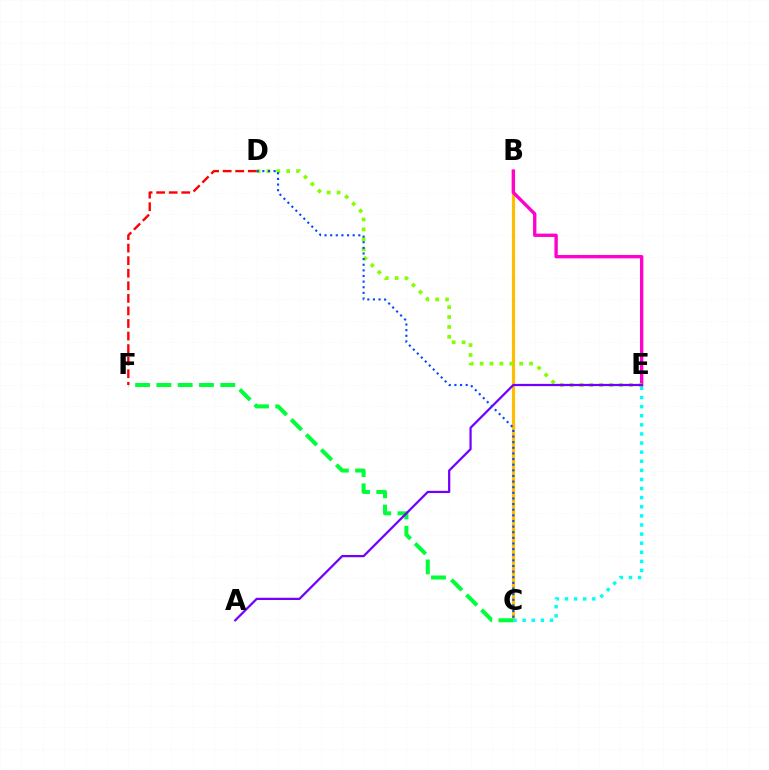{('B', 'C'): [{'color': '#ffbd00', 'line_style': 'solid', 'thickness': 2.28}], ('B', 'E'): [{'color': '#ff00cf', 'line_style': 'solid', 'thickness': 2.41}], ('D', 'E'): [{'color': '#84ff00', 'line_style': 'dotted', 'thickness': 2.68}], ('C', 'F'): [{'color': '#00ff39', 'line_style': 'dashed', 'thickness': 2.89}], ('A', 'E'): [{'color': '#7200ff', 'line_style': 'solid', 'thickness': 1.61}], ('D', 'F'): [{'color': '#ff0000', 'line_style': 'dashed', 'thickness': 1.71}], ('C', 'E'): [{'color': '#00fff6', 'line_style': 'dotted', 'thickness': 2.47}], ('C', 'D'): [{'color': '#004bff', 'line_style': 'dotted', 'thickness': 1.53}]}